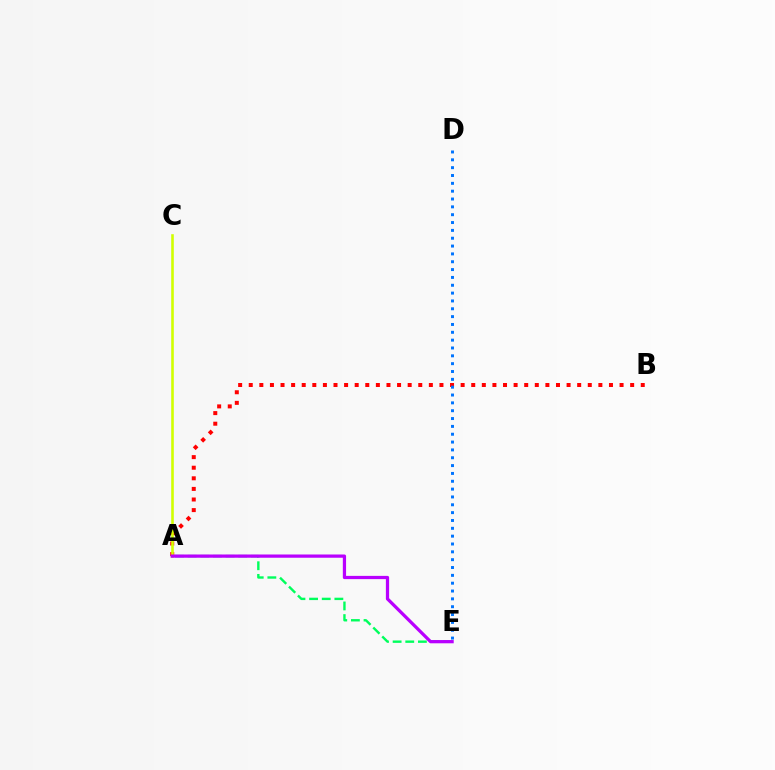{('A', 'B'): [{'color': '#ff0000', 'line_style': 'dotted', 'thickness': 2.88}], ('A', 'C'): [{'color': '#d1ff00', 'line_style': 'solid', 'thickness': 1.87}], ('A', 'E'): [{'color': '#00ff5c', 'line_style': 'dashed', 'thickness': 1.72}, {'color': '#b900ff', 'line_style': 'solid', 'thickness': 2.34}], ('D', 'E'): [{'color': '#0074ff', 'line_style': 'dotted', 'thickness': 2.13}]}